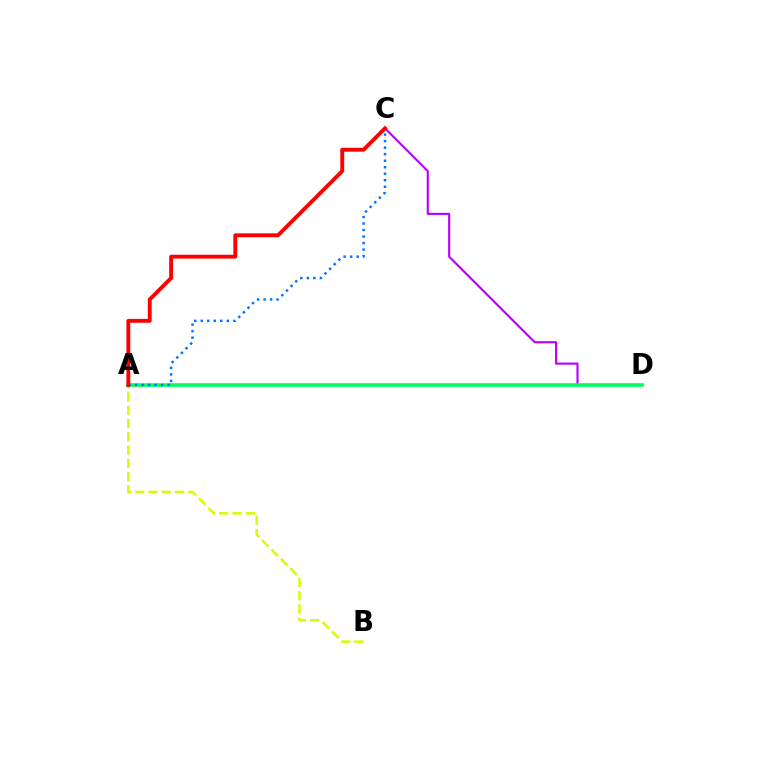{('C', 'D'): [{'color': '#b900ff', 'line_style': 'solid', 'thickness': 1.53}], ('A', 'B'): [{'color': '#d1ff00', 'line_style': 'dashed', 'thickness': 1.8}], ('A', 'D'): [{'color': '#00ff5c', 'line_style': 'solid', 'thickness': 2.6}], ('A', 'C'): [{'color': '#0074ff', 'line_style': 'dotted', 'thickness': 1.77}, {'color': '#ff0000', 'line_style': 'solid', 'thickness': 2.79}]}